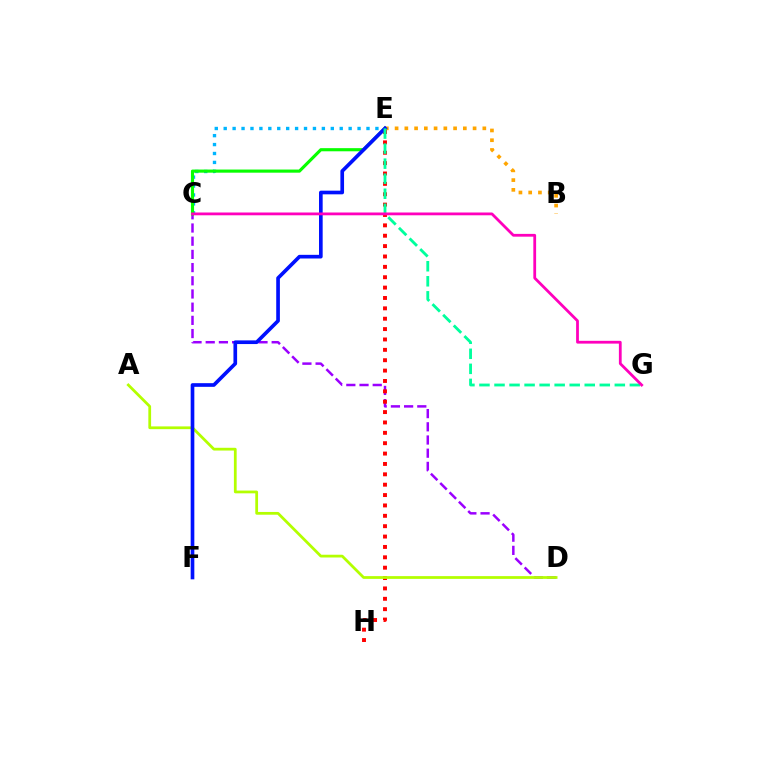{('C', 'D'): [{'color': '#9b00ff', 'line_style': 'dashed', 'thickness': 1.79}], ('C', 'E'): [{'color': '#00b5ff', 'line_style': 'dotted', 'thickness': 2.42}, {'color': '#08ff00', 'line_style': 'solid', 'thickness': 2.25}], ('B', 'E'): [{'color': '#ffa500', 'line_style': 'dotted', 'thickness': 2.65}], ('E', 'H'): [{'color': '#ff0000', 'line_style': 'dotted', 'thickness': 2.82}], ('A', 'D'): [{'color': '#b3ff00', 'line_style': 'solid', 'thickness': 1.99}], ('E', 'F'): [{'color': '#0010ff', 'line_style': 'solid', 'thickness': 2.64}], ('E', 'G'): [{'color': '#00ff9d', 'line_style': 'dashed', 'thickness': 2.04}], ('C', 'G'): [{'color': '#ff00bd', 'line_style': 'solid', 'thickness': 2.0}]}